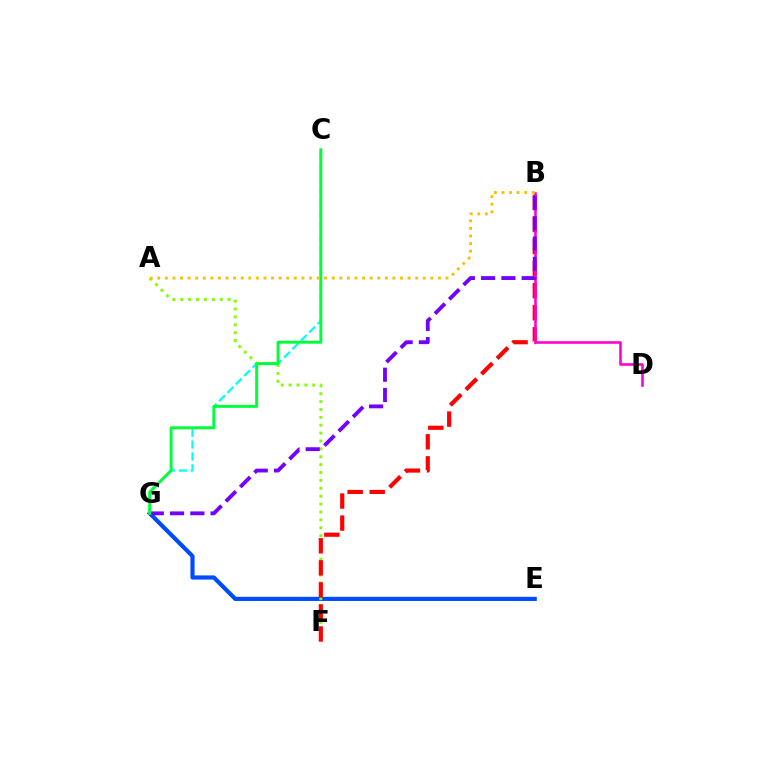{('E', 'G'): [{'color': '#004bff', 'line_style': 'solid', 'thickness': 2.99}], ('A', 'F'): [{'color': '#84ff00', 'line_style': 'dotted', 'thickness': 2.14}], ('B', 'F'): [{'color': '#ff0000', 'line_style': 'dashed', 'thickness': 2.99}], ('B', 'D'): [{'color': '#ff00cf', 'line_style': 'solid', 'thickness': 1.86}], ('B', 'G'): [{'color': '#7200ff', 'line_style': 'dashed', 'thickness': 2.75}], ('C', 'G'): [{'color': '#00fff6', 'line_style': 'dashed', 'thickness': 1.61}, {'color': '#00ff39', 'line_style': 'solid', 'thickness': 2.11}], ('A', 'B'): [{'color': '#ffbd00', 'line_style': 'dotted', 'thickness': 2.06}]}